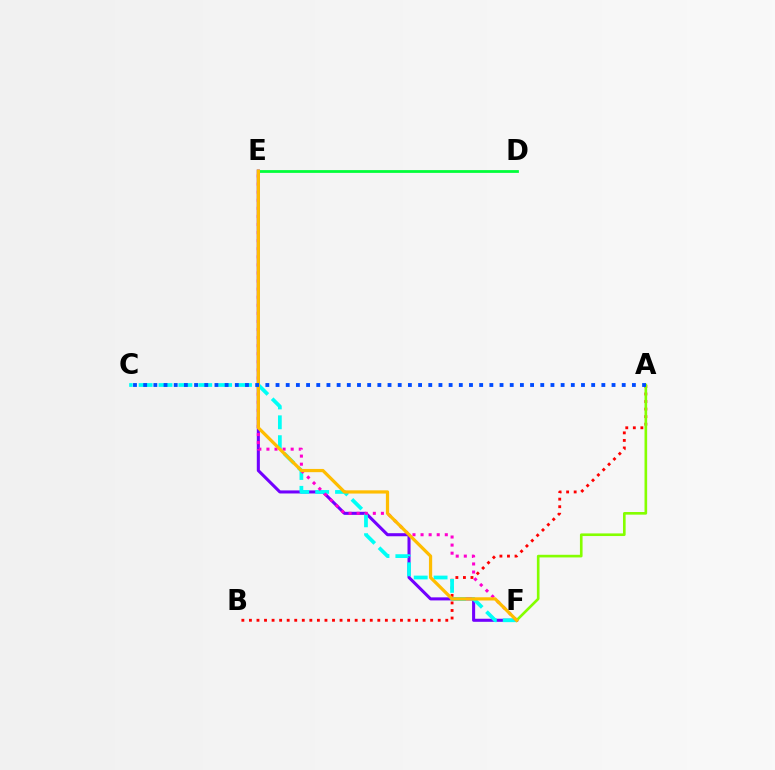{('E', 'F'): [{'color': '#7200ff', 'line_style': 'solid', 'thickness': 2.2}, {'color': '#ff00cf', 'line_style': 'dotted', 'thickness': 2.2}, {'color': '#ffbd00', 'line_style': 'solid', 'thickness': 2.32}], ('A', 'B'): [{'color': '#ff0000', 'line_style': 'dotted', 'thickness': 2.05}], ('C', 'F'): [{'color': '#00fff6', 'line_style': 'dashed', 'thickness': 2.7}], ('D', 'E'): [{'color': '#00ff39', 'line_style': 'solid', 'thickness': 1.99}], ('A', 'F'): [{'color': '#84ff00', 'line_style': 'solid', 'thickness': 1.9}], ('A', 'C'): [{'color': '#004bff', 'line_style': 'dotted', 'thickness': 2.77}]}